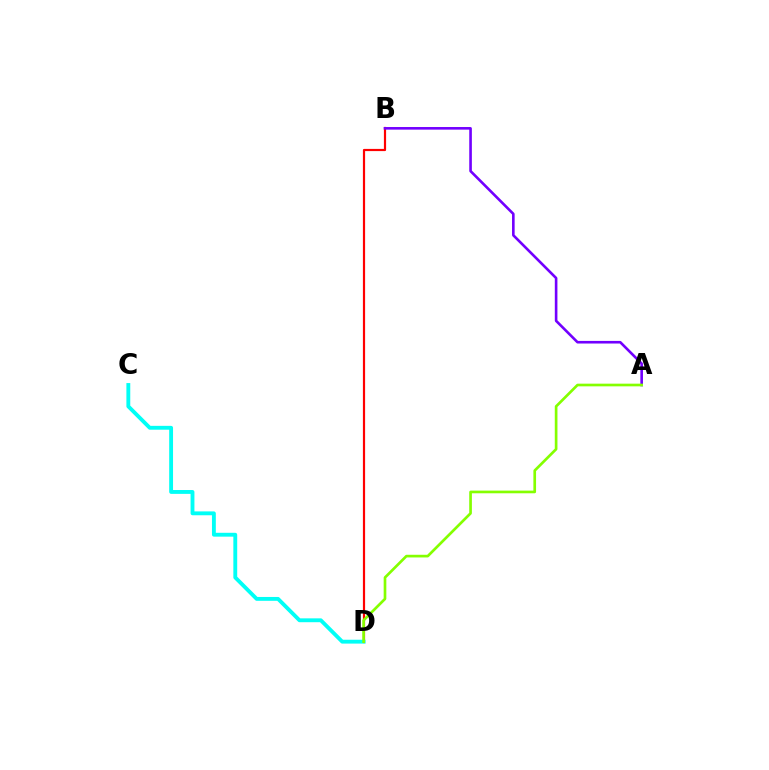{('B', 'D'): [{'color': '#ff0000', 'line_style': 'solid', 'thickness': 1.58}], ('C', 'D'): [{'color': '#00fff6', 'line_style': 'solid', 'thickness': 2.78}], ('A', 'B'): [{'color': '#7200ff', 'line_style': 'solid', 'thickness': 1.88}], ('A', 'D'): [{'color': '#84ff00', 'line_style': 'solid', 'thickness': 1.92}]}